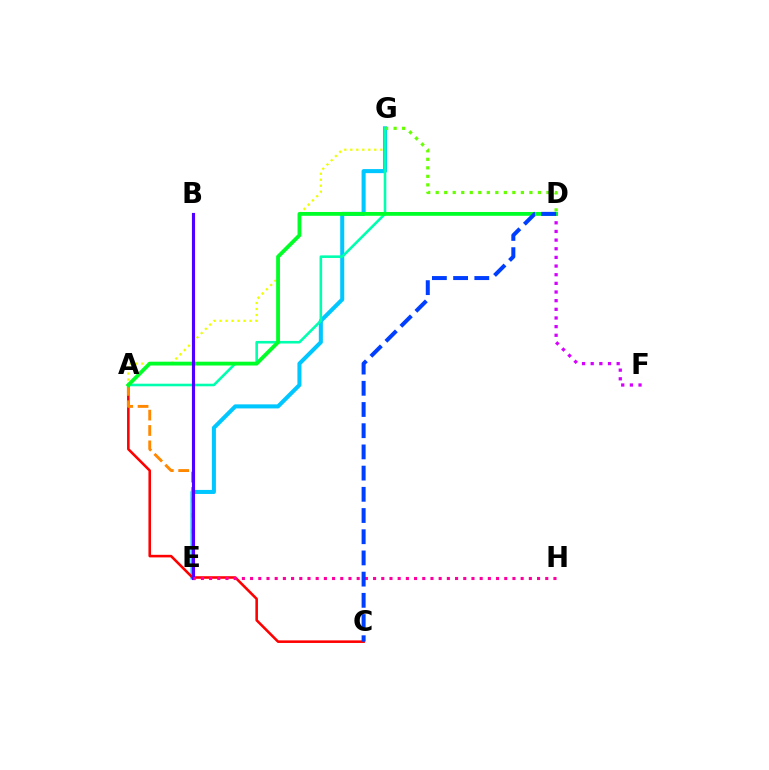{('A', 'G'): [{'color': '#eeff00', 'line_style': 'dotted', 'thickness': 1.63}, {'color': '#00ffaf', 'line_style': 'solid', 'thickness': 1.87}], ('E', 'G'): [{'color': '#00c7ff', 'line_style': 'solid', 'thickness': 2.92}], ('D', 'G'): [{'color': '#66ff00', 'line_style': 'dotted', 'thickness': 2.31}], ('D', 'F'): [{'color': '#d600ff', 'line_style': 'dotted', 'thickness': 2.35}], ('A', 'C'): [{'color': '#ff0000', 'line_style': 'solid', 'thickness': 1.85}], ('A', 'E'): [{'color': '#ff8800', 'line_style': 'dashed', 'thickness': 2.09}], ('A', 'D'): [{'color': '#00ff27', 'line_style': 'solid', 'thickness': 2.75}], ('B', 'E'): [{'color': '#4f00ff', 'line_style': 'solid', 'thickness': 2.26}], ('E', 'H'): [{'color': '#ff00a0', 'line_style': 'dotted', 'thickness': 2.23}], ('C', 'D'): [{'color': '#003fff', 'line_style': 'dashed', 'thickness': 2.88}]}